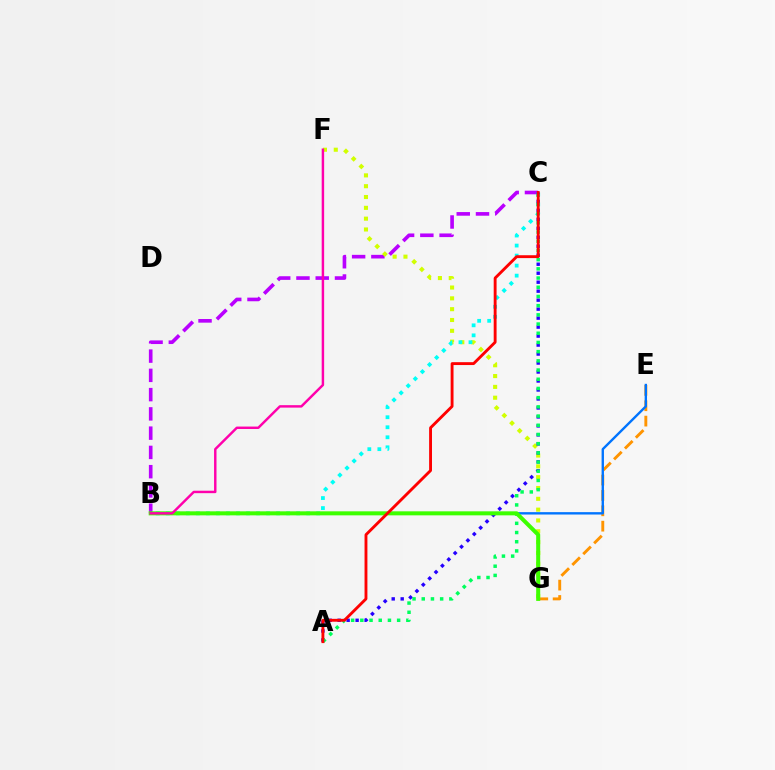{('B', 'C'): [{'color': '#b900ff', 'line_style': 'dashed', 'thickness': 2.62}, {'color': '#00fff6', 'line_style': 'dotted', 'thickness': 2.72}], ('E', 'G'): [{'color': '#ff9400', 'line_style': 'dashed', 'thickness': 2.09}], ('F', 'G'): [{'color': '#d1ff00', 'line_style': 'dotted', 'thickness': 2.94}], ('A', 'C'): [{'color': '#2500ff', 'line_style': 'dotted', 'thickness': 2.44}, {'color': '#00ff5c', 'line_style': 'dotted', 'thickness': 2.5}, {'color': '#ff0000', 'line_style': 'solid', 'thickness': 2.07}], ('B', 'E'): [{'color': '#0074ff', 'line_style': 'solid', 'thickness': 1.71}], ('B', 'G'): [{'color': '#3dff00', 'line_style': 'solid', 'thickness': 2.89}], ('B', 'F'): [{'color': '#ff00ac', 'line_style': 'solid', 'thickness': 1.76}]}